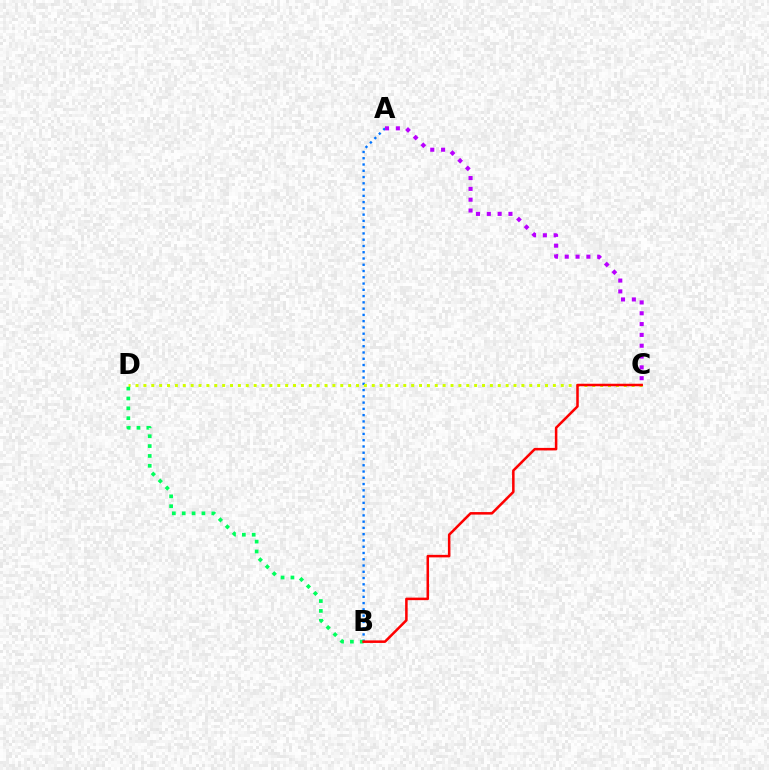{('A', 'B'): [{'color': '#0074ff', 'line_style': 'dotted', 'thickness': 1.7}], ('A', 'C'): [{'color': '#b900ff', 'line_style': 'dotted', 'thickness': 2.94}], ('C', 'D'): [{'color': '#d1ff00', 'line_style': 'dotted', 'thickness': 2.14}], ('B', 'D'): [{'color': '#00ff5c', 'line_style': 'dotted', 'thickness': 2.68}], ('B', 'C'): [{'color': '#ff0000', 'line_style': 'solid', 'thickness': 1.82}]}